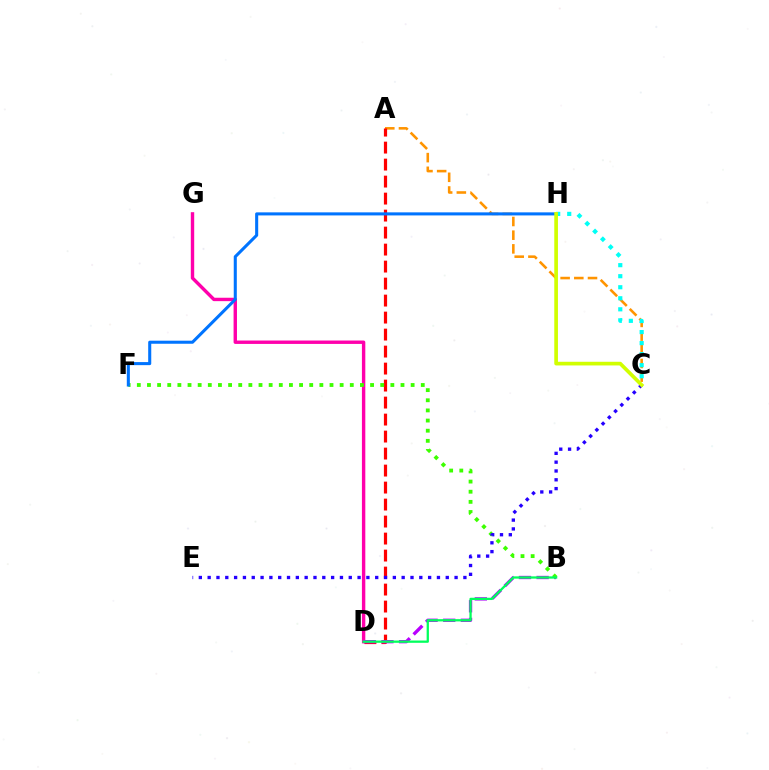{('A', 'C'): [{'color': '#ff9400', 'line_style': 'dashed', 'thickness': 1.86}], ('C', 'H'): [{'color': '#00fff6', 'line_style': 'dotted', 'thickness': 3.0}, {'color': '#d1ff00', 'line_style': 'solid', 'thickness': 2.64}], ('D', 'G'): [{'color': '#ff00ac', 'line_style': 'solid', 'thickness': 2.45}], ('A', 'D'): [{'color': '#ff0000', 'line_style': 'dashed', 'thickness': 2.31}], ('B', 'D'): [{'color': '#b900ff', 'line_style': 'dashed', 'thickness': 2.4}, {'color': '#00ff5c', 'line_style': 'solid', 'thickness': 1.64}], ('B', 'F'): [{'color': '#3dff00', 'line_style': 'dotted', 'thickness': 2.76}], ('C', 'E'): [{'color': '#2500ff', 'line_style': 'dotted', 'thickness': 2.4}], ('F', 'H'): [{'color': '#0074ff', 'line_style': 'solid', 'thickness': 2.2}]}